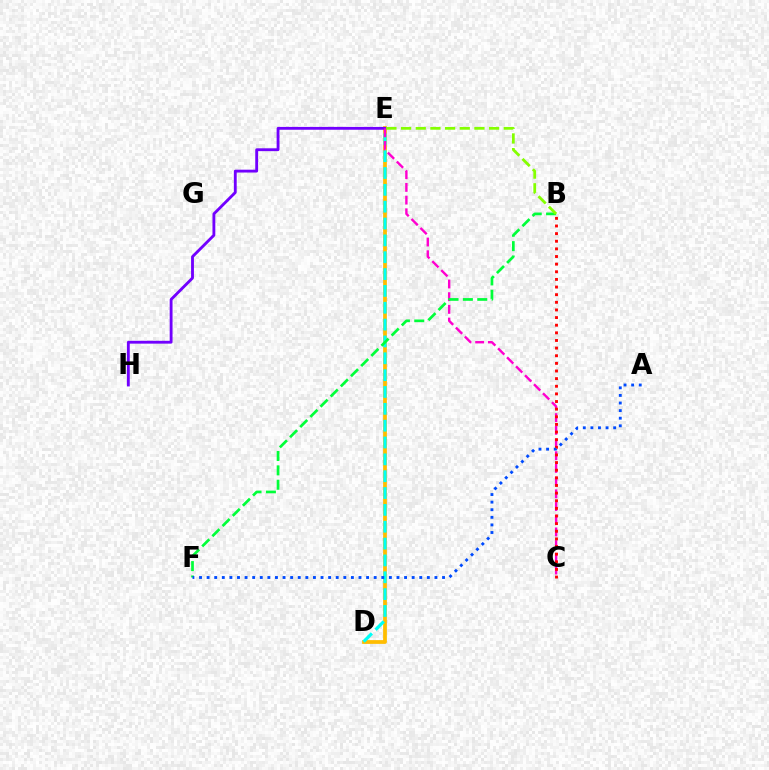{('D', 'E'): [{'color': '#ffbd00', 'line_style': 'solid', 'thickness': 2.7}, {'color': '#00fff6', 'line_style': 'dashed', 'thickness': 2.29}], ('E', 'H'): [{'color': '#7200ff', 'line_style': 'solid', 'thickness': 2.05}], ('C', 'E'): [{'color': '#ff00cf', 'line_style': 'dashed', 'thickness': 1.73}], ('B', 'F'): [{'color': '#00ff39', 'line_style': 'dashed', 'thickness': 1.95}], ('B', 'C'): [{'color': '#ff0000', 'line_style': 'dotted', 'thickness': 2.07}], ('A', 'F'): [{'color': '#004bff', 'line_style': 'dotted', 'thickness': 2.06}], ('B', 'E'): [{'color': '#84ff00', 'line_style': 'dashed', 'thickness': 1.99}]}